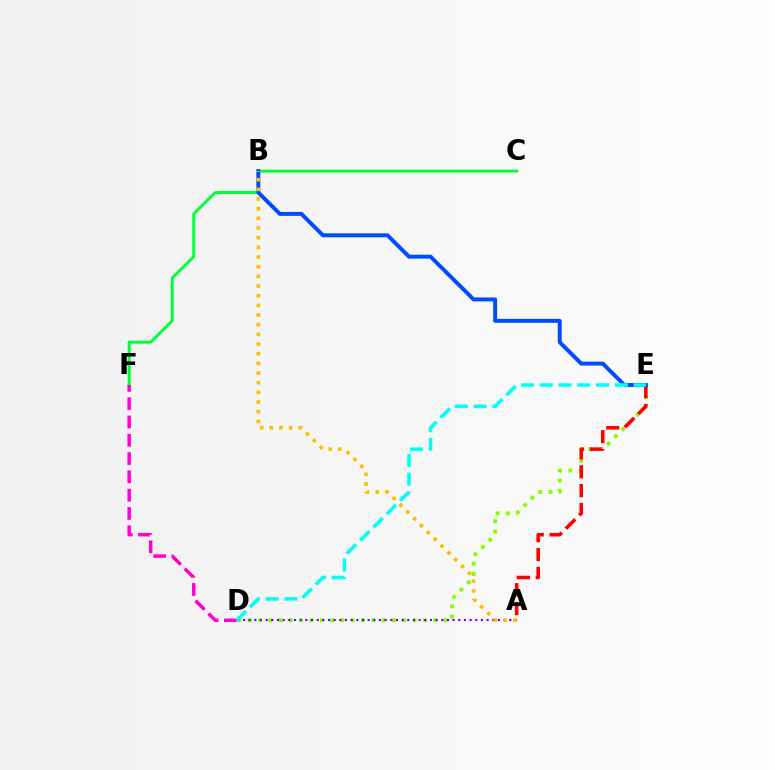{('C', 'F'): [{'color': '#00ff39', 'line_style': 'solid', 'thickness': 2.13}], ('D', 'E'): [{'color': '#84ff00', 'line_style': 'dotted', 'thickness': 2.8}, {'color': '#00fff6', 'line_style': 'dashed', 'thickness': 2.55}], ('A', 'D'): [{'color': '#7200ff', 'line_style': 'dotted', 'thickness': 1.54}], ('D', 'F'): [{'color': '#ff00cf', 'line_style': 'dashed', 'thickness': 2.49}], ('A', 'E'): [{'color': '#ff0000', 'line_style': 'dashed', 'thickness': 2.57}], ('B', 'E'): [{'color': '#004bff', 'line_style': 'solid', 'thickness': 2.84}], ('A', 'B'): [{'color': '#ffbd00', 'line_style': 'dotted', 'thickness': 2.63}]}